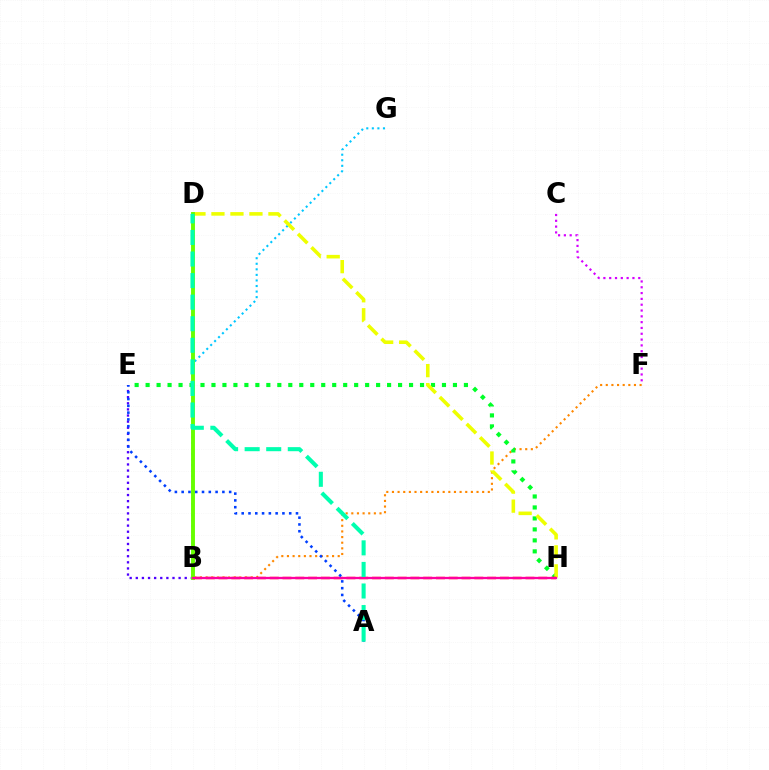{('B', 'F'): [{'color': '#ff8800', 'line_style': 'dotted', 'thickness': 1.53}], ('B', 'E'): [{'color': '#4f00ff', 'line_style': 'dotted', 'thickness': 1.66}], ('B', 'G'): [{'color': '#00c7ff', 'line_style': 'dotted', 'thickness': 1.51}], ('E', 'H'): [{'color': '#00ff27', 'line_style': 'dotted', 'thickness': 2.98}], ('D', 'H'): [{'color': '#eeff00', 'line_style': 'dashed', 'thickness': 2.58}], ('B', 'H'): [{'color': '#ff0000', 'line_style': 'dashed', 'thickness': 1.74}, {'color': '#ff00a0', 'line_style': 'solid', 'thickness': 1.64}], ('B', 'D'): [{'color': '#66ff00', 'line_style': 'solid', 'thickness': 2.81}], ('A', 'E'): [{'color': '#003fff', 'line_style': 'dotted', 'thickness': 1.84}], ('C', 'F'): [{'color': '#d600ff', 'line_style': 'dotted', 'thickness': 1.58}], ('A', 'D'): [{'color': '#00ffaf', 'line_style': 'dashed', 'thickness': 2.93}]}